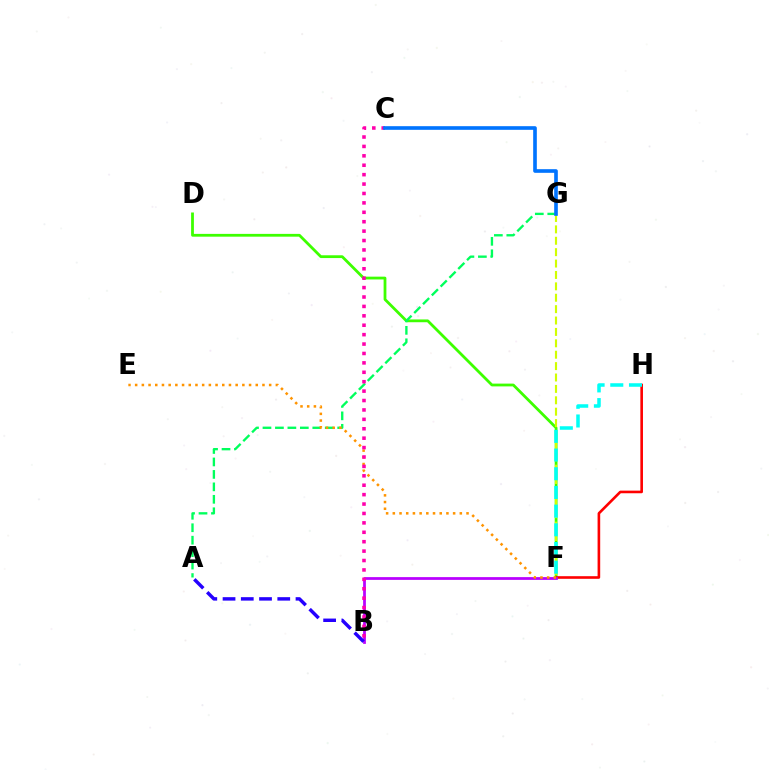{('D', 'F'): [{'color': '#3dff00', 'line_style': 'solid', 'thickness': 2.01}], ('F', 'H'): [{'color': '#ff0000', 'line_style': 'solid', 'thickness': 1.89}, {'color': '#00fff6', 'line_style': 'dashed', 'thickness': 2.54}], ('B', 'F'): [{'color': '#b900ff', 'line_style': 'solid', 'thickness': 1.99}], ('A', 'B'): [{'color': '#2500ff', 'line_style': 'dashed', 'thickness': 2.48}], ('A', 'G'): [{'color': '#00ff5c', 'line_style': 'dashed', 'thickness': 1.69}], ('E', 'F'): [{'color': '#ff9400', 'line_style': 'dotted', 'thickness': 1.82}], ('F', 'G'): [{'color': '#d1ff00', 'line_style': 'dashed', 'thickness': 1.55}], ('B', 'C'): [{'color': '#ff00ac', 'line_style': 'dotted', 'thickness': 2.56}], ('C', 'G'): [{'color': '#0074ff', 'line_style': 'solid', 'thickness': 2.62}]}